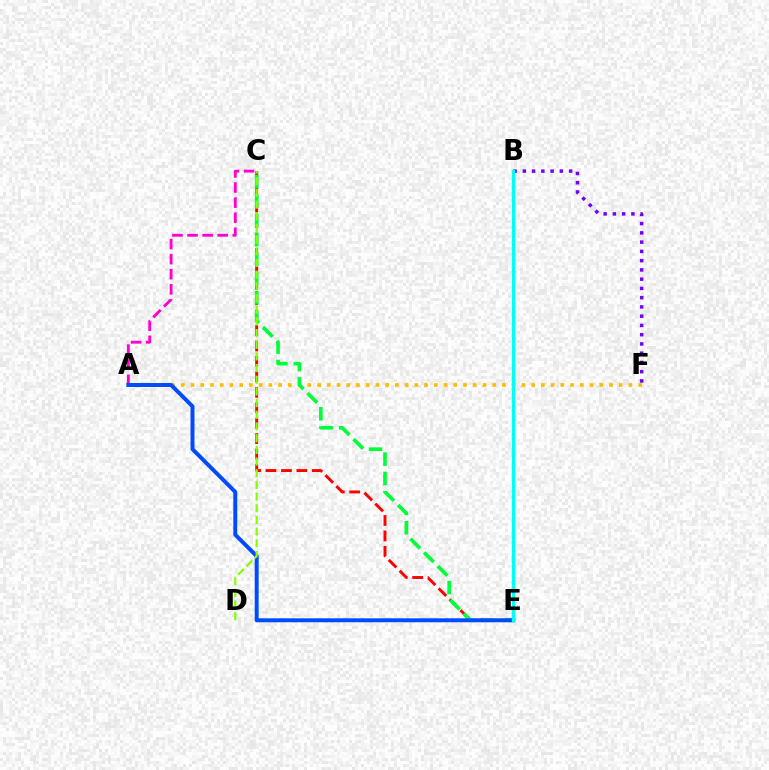{('A', 'F'): [{'color': '#ffbd00', 'line_style': 'dotted', 'thickness': 2.64}], ('C', 'E'): [{'color': '#ff0000', 'line_style': 'dashed', 'thickness': 2.1}, {'color': '#00ff39', 'line_style': 'dashed', 'thickness': 2.63}], ('A', 'C'): [{'color': '#ff00cf', 'line_style': 'dashed', 'thickness': 2.05}], ('B', 'F'): [{'color': '#7200ff', 'line_style': 'dotted', 'thickness': 2.51}], ('A', 'E'): [{'color': '#004bff', 'line_style': 'solid', 'thickness': 2.84}], ('C', 'D'): [{'color': '#84ff00', 'line_style': 'dashed', 'thickness': 1.59}], ('B', 'E'): [{'color': '#00fff6', 'line_style': 'solid', 'thickness': 2.39}]}